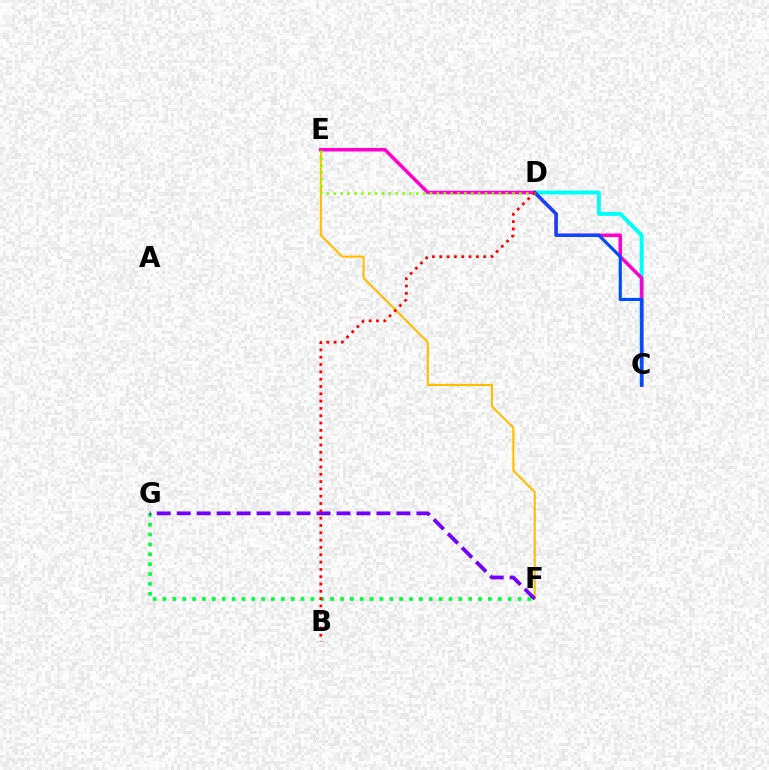{('E', 'F'): [{'color': '#ffbd00', 'line_style': 'solid', 'thickness': 1.51}], ('C', 'D'): [{'color': '#00fff6', 'line_style': 'solid', 'thickness': 2.83}, {'color': '#004bff', 'line_style': 'solid', 'thickness': 2.26}], ('F', 'G'): [{'color': '#00ff39', 'line_style': 'dotted', 'thickness': 2.68}, {'color': '#7200ff', 'line_style': 'dashed', 'thickness': 2.71}], ('C', 'E'): [{'color': '#ff00cf', 'line_style': 'solid', 'thickness': 2.52}], ('D', 'E'): [{'color': '#84ff00', 'line_style': 'dotted', 'thickness': 1.87}], ('B', 'D'): [{'color': '#ff0000', 'line_style': 'dotted', 'thickness': 1.99}]}